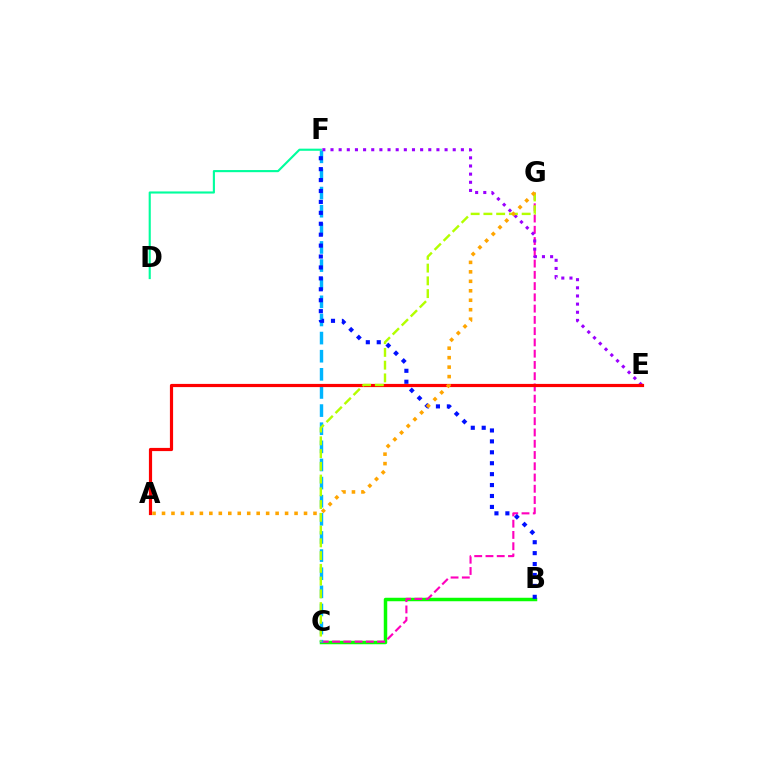{('B', 'C'): [{'color': '#08ff00', 'line_style': 'solid', 'thickness': 2.5}], ('C', 'G'): [{'color': '#ff00bd', 'line_style': 'dashed', 'thickness': 1.53}, {'color': '#b3ff00', 'line_style': 'dashed', 'thickness': 1.73}], ('C', 'F'): [{'color': '#00b5ff', 'line_style': 'dashed', 'thickness': 2.46}], ('E', 'F'): [{'color': '#9b00ff', 'line_style': 'dotted', 'thickness': 2.21}], ('A', 'E'): [{'color': '#ff0000', 'line_style': 'solid', 'thickness': 2.3}], ('B', 'F'): [{'color': '#0010ff', 'line_style': 'dotted', 'thickness': 2.97}], ('D', 'F'): [{'color': '#00ff9d', 'line_style': 'solid', 'thickness': 1.53}], ('A', 'G'): [{'color': '#ffa500', 'line_style': 'dotted', 'thickness': 2.57}]}